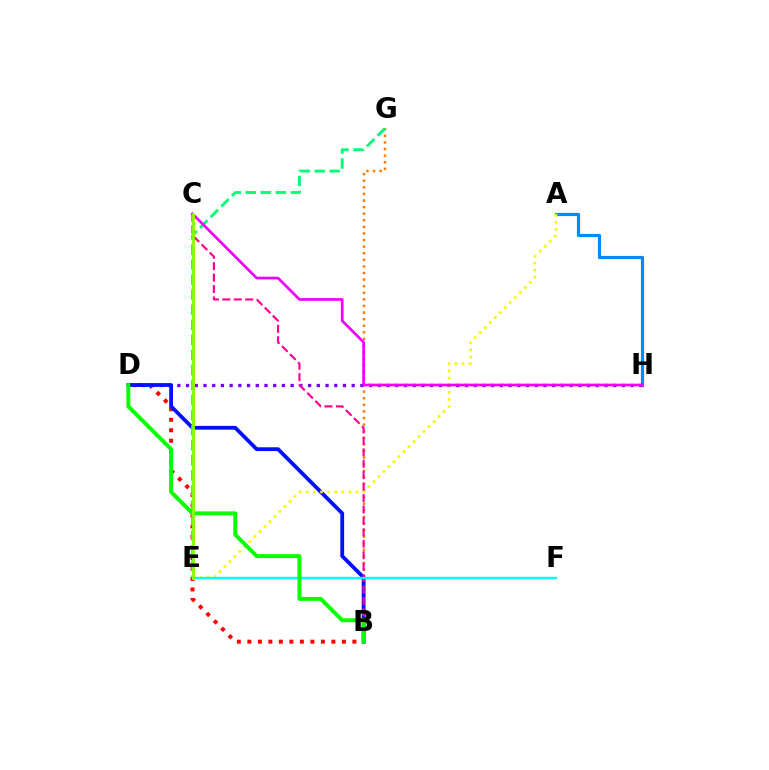{('B', 'D'): [{'color': '#ff0000', 'line_style': 'dotted', 'thickness': 2.85}, {'color': '#0010ff', 'line_style': 'solid', 'thickness': 2.73}, {'color': '#08ff00', 'line_style': 'solid', 'thickness': 2.84}], ('B', 'G'): [{'color': '#ff7c00', 'line_style': 'dotted', 'thickness': 1.79}], ('D', 'H'): [{'color': '#7200ff', 'line_style': 'dotted', 'thickness': 2.37}], ('E', 'G'): [{'color': '#00ff74', 'line_style': 'dashed', 'thickness': 2.04}], ('A', 'H'): [{'color': '#008cff', 'line_style': 'solid', 'thickness': 2.3}], ('A', 'E'): [{'color': '#fcf500', 'line_style': 'dotted', 'thickness': 1.93}], ('B', 'C'): [{'color': '#ff0094', 'line_style': 'dashed', 'thickness': 1.55}], ('E', 'F'): [{'color': '#00fff6', 'line_style': 'solid', 'thickness': 1.71}], ('C', 'H'): [{'color': '#ee00ff', 'line_style': 'solid', 'thickness': 1.93}], ('C', 'E'): [{'color': '#84ff00', 'line_style': 'solid', 'thickness': 2.04}]}